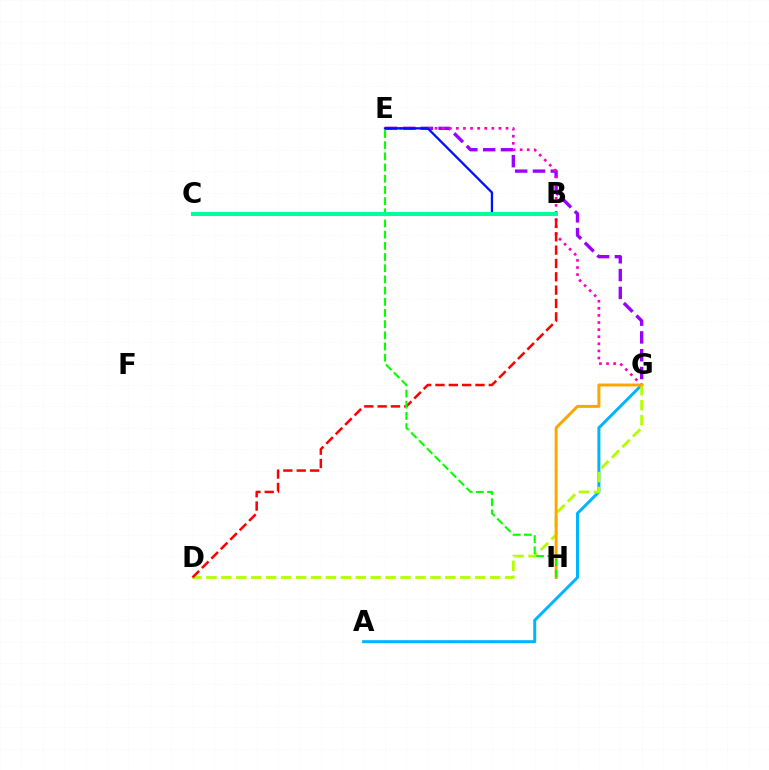{('E', 'G'): [{'color': '#9b00ff', 'line_style': 'dashed', 'thickness': 2.42}, {'color': '#ff00bd', 'line_style': 'dotted', 'thickness': 1.93}], ('A', 'G'): [{'color': '#00b5ff', 'line_style': 'solid', 'thickness': 2.16}], ('D', 'G'): [{'color': '#b3ff00', 'line_style': 'dashed', 'thickness': 2.03}], ('G', 'H'): [{'color': '#ffa500', 'line_style': 'solid', 'thickness': 2.13}], ('B', 'D'): [{'color': '#ff0000', 'line_style': 'dashed', 'thickness': 1.81}], ('E', 'H'): [{'color': '#08ff00', 'line_style': 'dashed', 'thickness': 1.52}], ('B', 'E'): [{'color': '#0010ff', 'line_style': 'solid', 'thickness': 1.65}], ('B', 'C'): [{'color': '#00ff9d', 'line_style': 'solid', 'thickness': 2.91}]}